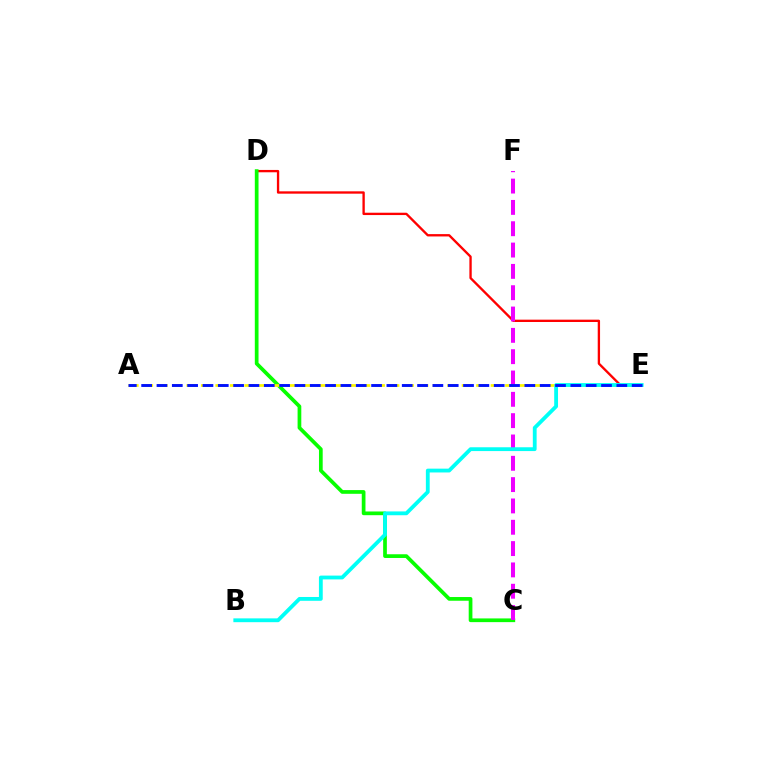{('D', 'E'): [{'color': '#ff0000', 'line_style': 'solid', 'thickness': 1.68}], ('C', 'D'): [{'color': '#08ff00', 'line_style': 'solid', 'thickness': 2.67}], ('C', 'F'): [{'color': '#ee00ff', 'line_style': 'dashed', 'thickness': 2.9}], ('A', 'E'): [{'color': '#fcf500', 'line_style': 'dashed', 'thickness': 1.97}, {'color': '#0010ff', 'line_style': 'dashed', 'thickness': 2.08}], ('B', 'E'): [{'color': '#00fff6', 'line_style': 'solid', 'thickness': 2.75}]}